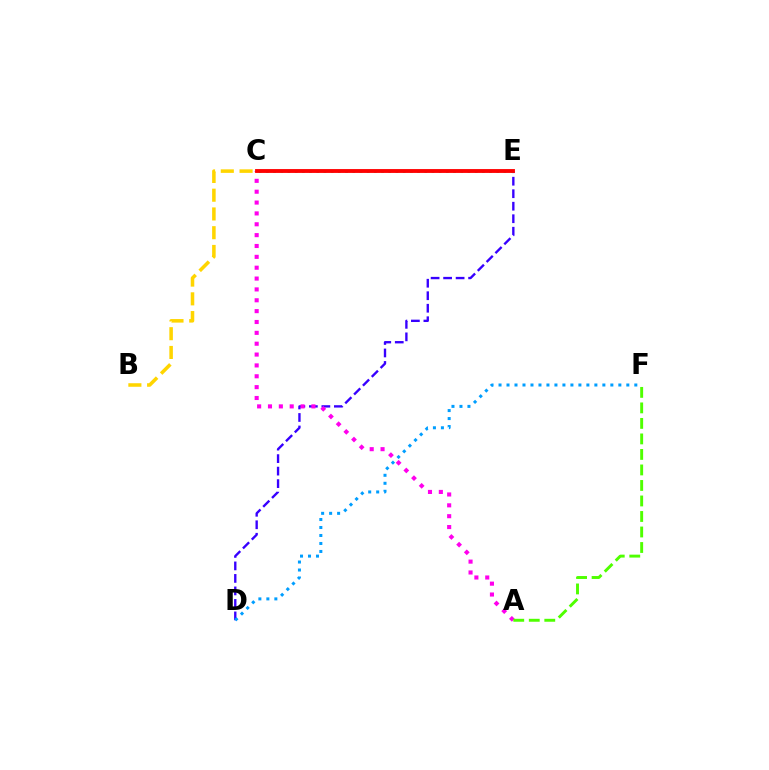{('D', 'E'): [{'color': '#3700ff', 'line_style': 'dashed', 'thickness': 1.7}], ('B', 'C'): [{'color': '#ffd500', 'line_style': 'dashed', 'thickness': 2.55}], ('C', 'E'): [{'color': '#00ff86', 'line_style': 'dotted', 'thickness': 1.96}, {'color': '#ff0000', 'line_style': 'solid', 'thickness': 2.77}], ('A', 'C'): [{'color': '#ff00ed', 'line_style': 'dotted', 'thickness': 2.95}], ('D', 'F'): [{'color': '#009eff', 'line_style': 'dotted', 'thickness': 2.17}], ('A', 'F'): [{'color': '#4fff00', 'line_style': 'dashed', 'thickness': 2.11}]}